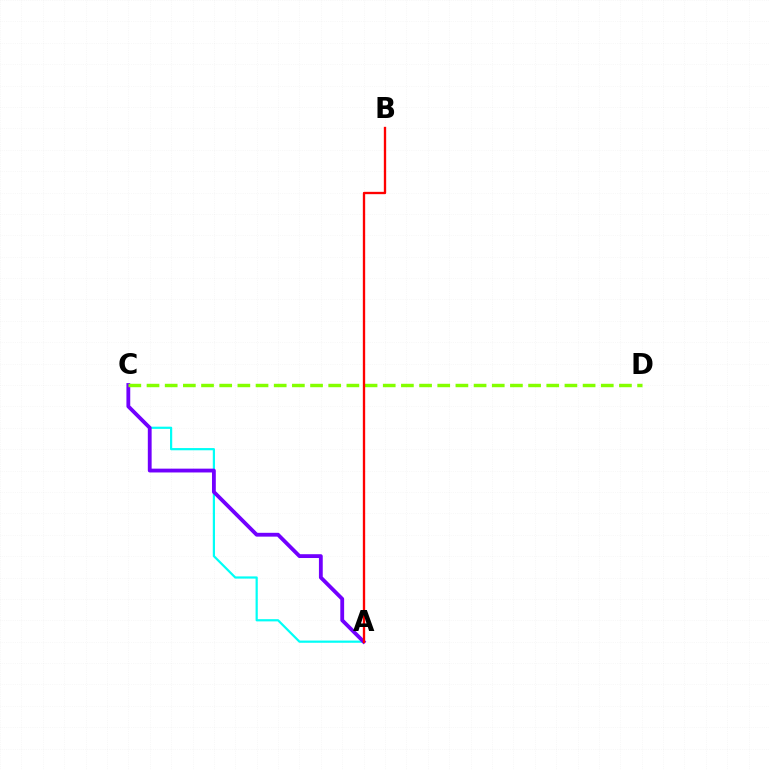{('A', 'C'): [{'color': '#00fff6', 'line_style': 'solid', 'thickness': 1.59}, {'color': '#7200ff', 'line_style': 'solid', 'thickness': 2.75}], ('C', 'D'): [{'color': '#84ff00', 'line_style': 'dashed', 'thickness': 2.47}], ('A', 'B'): [{'color': '#ff0000', 'line_style': 'solid', 'thickness': 1.68}]}